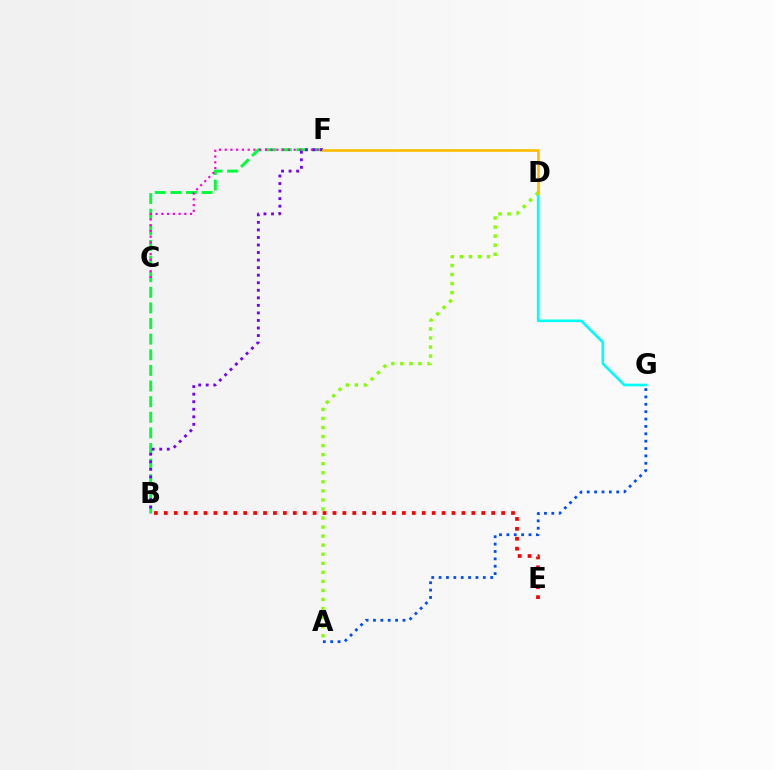{('D', 'G'): [{'color': '#00fff6', 'line_style': 'solid', 'thickness': 1.92}], ('B', 'E'): [{'color': '#ff0000', 'line_style': 'dotted', 'thickness': 2.7}], ('A', 'G'): [{'color': '#004bff', 'line_style': 'dotted', 'thickness': 2.0}], ('B', 'F'): [{'color': '#00ff39', 'line_style': 'dashed', 'thickness': 2.12}, {'color': '#7200ff', 'line_style': 'dotted', 'thickness': 2.05}], ('A', 'D'): [{'color': '#84ff00', 'line_style': 'dotted', 'thickness': 2.46}], ('C', 'F'): [{'color': '#ff00cf', 'line_style': 'dotted', 'thickness': 1.56}], ('D', 'F'): [{'color': '#ffbd00', 'line_style': 'solid', 'thickness': 1.9}]}